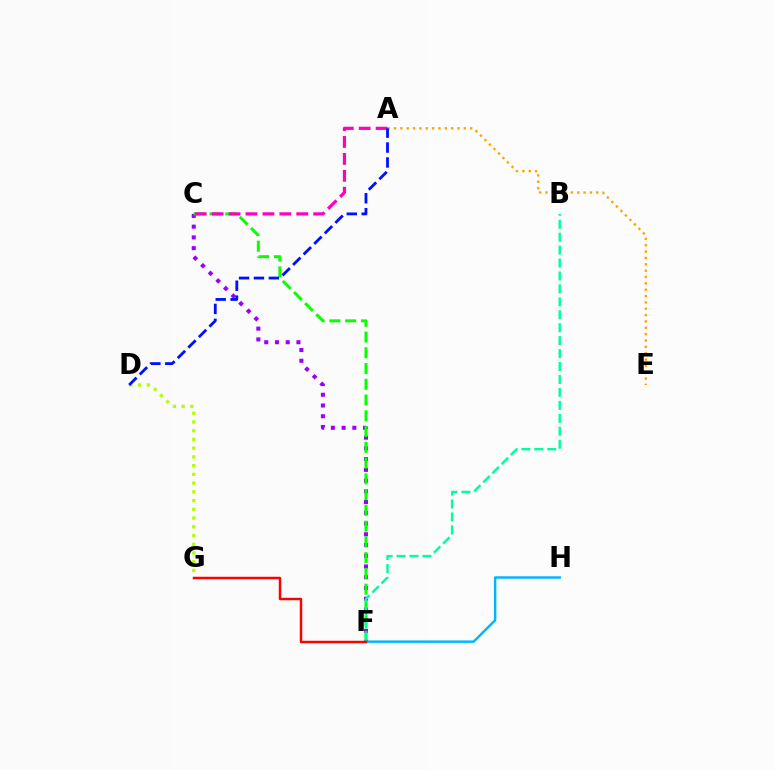{('C', 'F'): [{'color': '#9b00ff', 'line_style': 'dotted', 'thickness': 2.92}, {'color': '#08ff00', 'line_style': 'dashed', 'thickness': 2.14}], ('D', 'G'): [{'color': '#b3ff00', 'line_style': 'dotted', 'thickness': 2.37}], ('B', 'F'): [{'color': '#00ff9d', 'line_style': 'dashed', 'thickness': 1.76}], ('F', 'H'): [{'color': '#00b5ff', 'line_style': 'solid', 'thickness': 1.76}], ('A', 'E'): [{'color': '#ffa500', 'line_style': 'dotted', 'thickness': 1.72}], ('A', 'C'): [{'color': '#ff00bd', 'line_style': 'dashed', 'thickness': 2.3}], ('F', 'G'): [{'color': '#ff0000', 'line_style': 'solid', 'thickness': 1.78}], ('A', 'D'): [{'color': '#0010ff', 'line_style': 'dashed', 'thickness': 2.03}]}